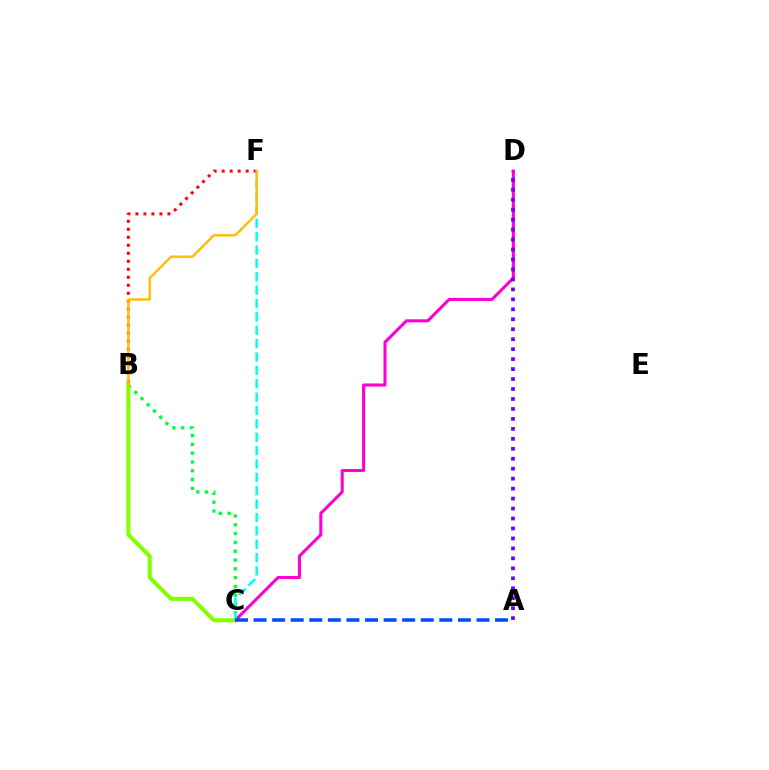{('B', 'C'): [{'color': '#00ff39', 'line_style': 'dotted', 'thickness': 2.39}, {'color': '#84ff00', 'line_style': 'solid', 'thickness': 2.9}], ('C', 'D'): [{'color': '#ff00cf', 'line_style': 'solid', 'thickness': 2.2}], ('B', 'F'): [{'color': '#ff0000', 'line_style': 'dotted', 'thickness': 2.17}, {'color': '#ffbd00', 'line_style': 'solid', 'thickness': 1.73}], ('C', 'F'): [{'color': '#00fff6', 'line_style': 'dashed', 'thickness': 1.82}], ('A', 'D'): [{'color': '#7200ff', 'line_style': 'dotted', 'thickness': 2.71}], ('A', 'C'): [{'color': '#004bff', 'line_style': 'dashed', 'thickness': 2.52}]}